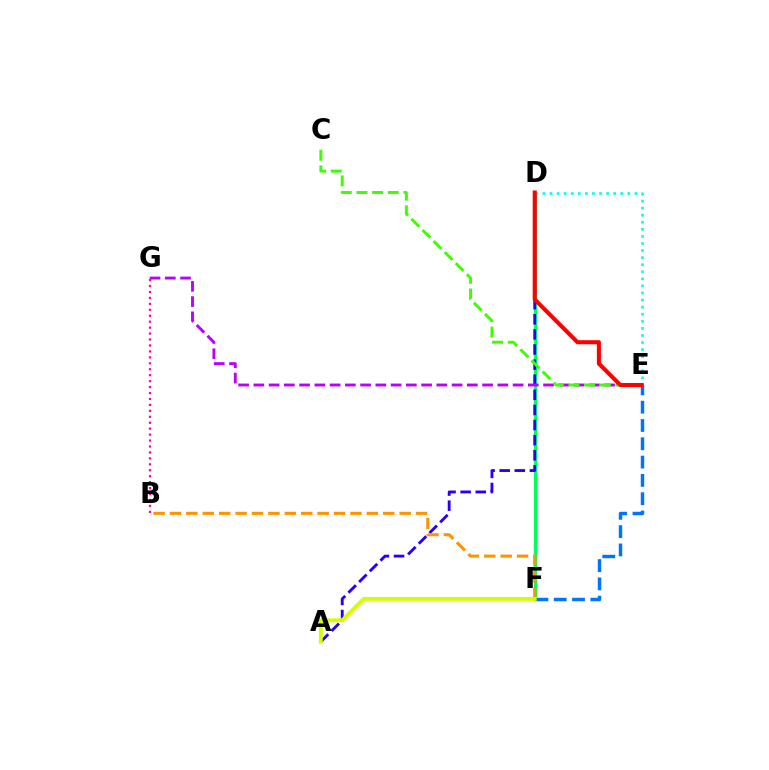{('D', 'F'): [{'color': '#00ff5c', 'line_style': 'solid', 'thickness': 2.39}], ('A', 'D'): [{'color': '#2500ff', 'line_style': 'dashed', 'thickness': 2.05}], ('E', 'F'): [{'color': '#0074ff', 'line_style': 'dashed', 'thickness': 2.49}], ('E', 'G'): [{'color': '#b900ff', 'line_style': 'dashed', 'thickness': 2.07}], ('C', 'E'): [{'color': '#3dff00', 'line_style': 'dashed', 'thickness': 2.13}], ('B', 'G'): [{'color': '#ff00ac', 'line_style': 'dotted', 'thickness': 1.61}], ('D', 'E'): [{'color': '#00fff6', 'line_style': 'dotted', 'thickness': 1.92}, {'color': '#ff0000', 'line_style': 'solid', 'thickness': 2.92}], ('B', 'F'): [{'color': '#ff9400', 'line_style': 'dashed', 'thickness': 2.23}], ('A', 'F'): [{'color': '#d1ff00', 'line_style': 'solid', 'thickness': 2.79}]}